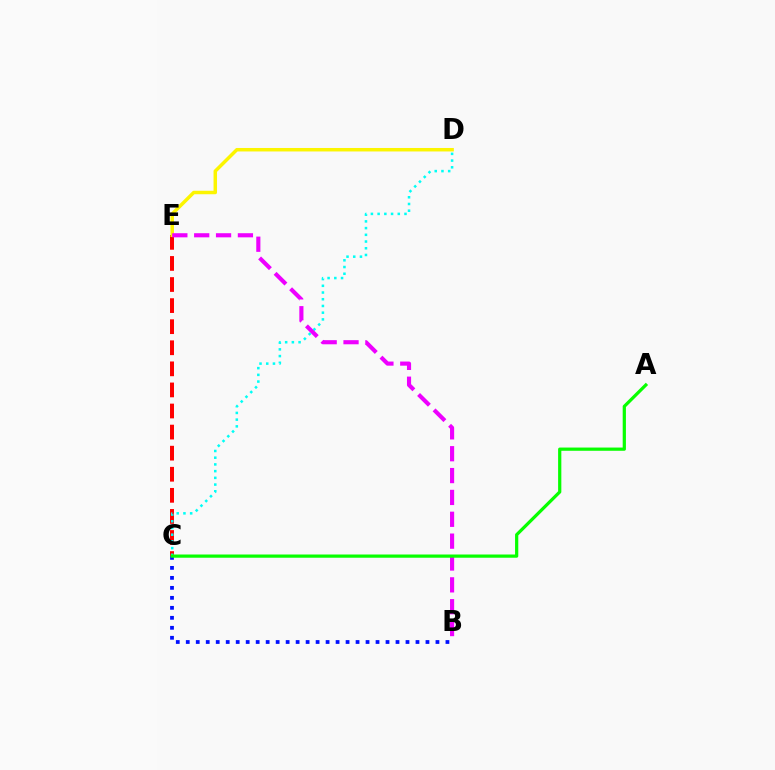{('C', 'E'): [{'color': '#ff0000', 'line_style': 'dashed', 'thickness': 2.86}], ('B', 'C'): [{'color': '#0010ff', 'line_style': 'dotted', 'thickness': 2.71}], ('C', 'D'): [{'color': '#00fff6', 'line_style': 'dotted', 'thickness': 1.83}], ('D', 'E'): [{'color': '#fcf500', 'line_style': 'solid', 'thickness': 2.51}], ('B', 'E'): [{'color': '#ee00ff', 'line_style': 'dashed', 'thickness': 2.97}], ('A', 'C'): [{'color': '#08ff00', 'line_style': 'solid', 'thickness': 2.32}]}